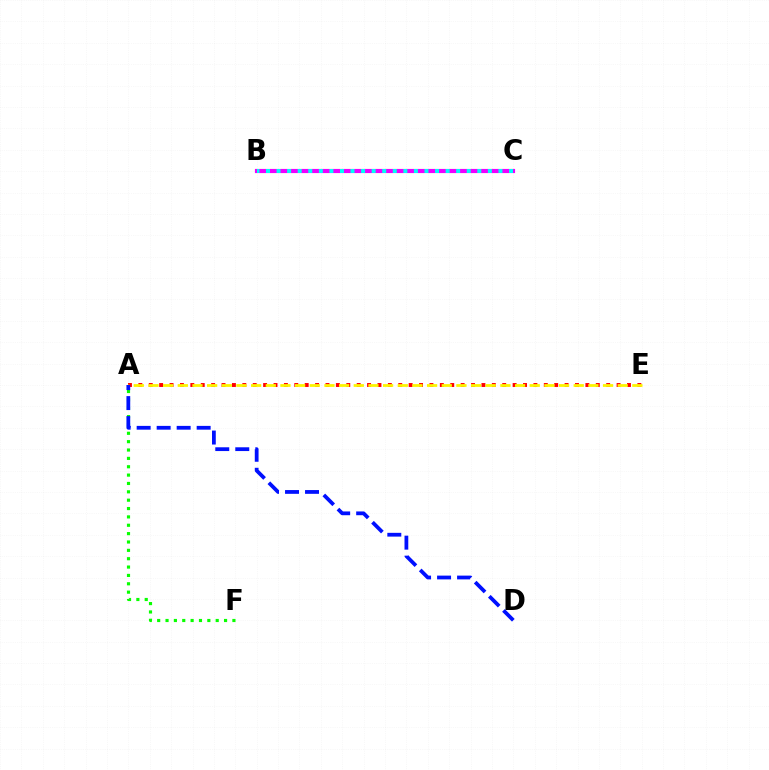{('A', 'F'): [{'color': '#08ff00', 'line_style': 'dotted', 'thickness': 2.27}], ('A', 'E'): [{'color': '#ff0000', 'line_style': 'dotted', 'thickness': 2.82}, {'color': '#fcf500', 'line_style': 'dashed', 'thickness': 1.99}], ('B', 'C'): [{'color': '#ee00ff', 'line_style': 'solid', 'thickness': 2.99}, {'color': '#00fff6', 'line_style': 'dotted', 'thickness': 2.87}], ('A', 'D'): [{'color': '#0010ff', 'line_style': 'dashed', 'thickness': 2.72}]}